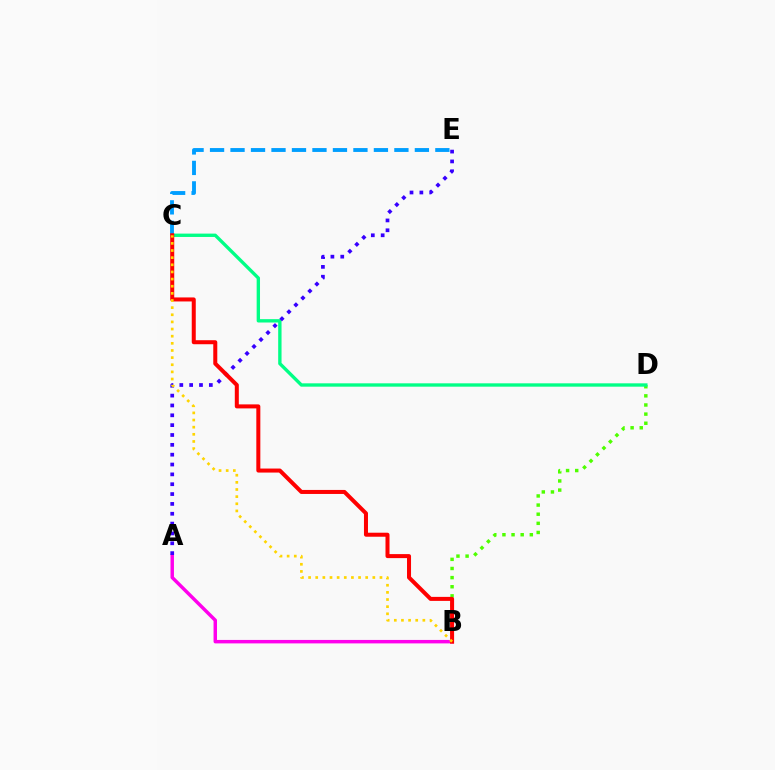{('B', 'D'): [{'color': '#4fff00', 'line_style': 'dotted', 'thickness': 2.48}], ('A', 'B'): [{'color': '#ff00ed', 'line_style': 'solid', 'thickness': 2.49}], ('C', 'D'): [{'color': '#00ff86', 'line_style': 'solid', 'thickness': 2.41}], ('C', 'E'): [{'color': '#009eff', 'line_style': 'dashed', 'thickness': 2.78}], ('A', 'E'): [{'color': '#3700ff', 'line_style': 'dotted', 'thickness': 2.67}], ('B', 'C'): [{'color': '#ff0000', 'line_style': 'solid', 'thickness': 2.89}, {'color': '#ffd500', 'line_style': 'dotted', 'thickness': 1.94}]}